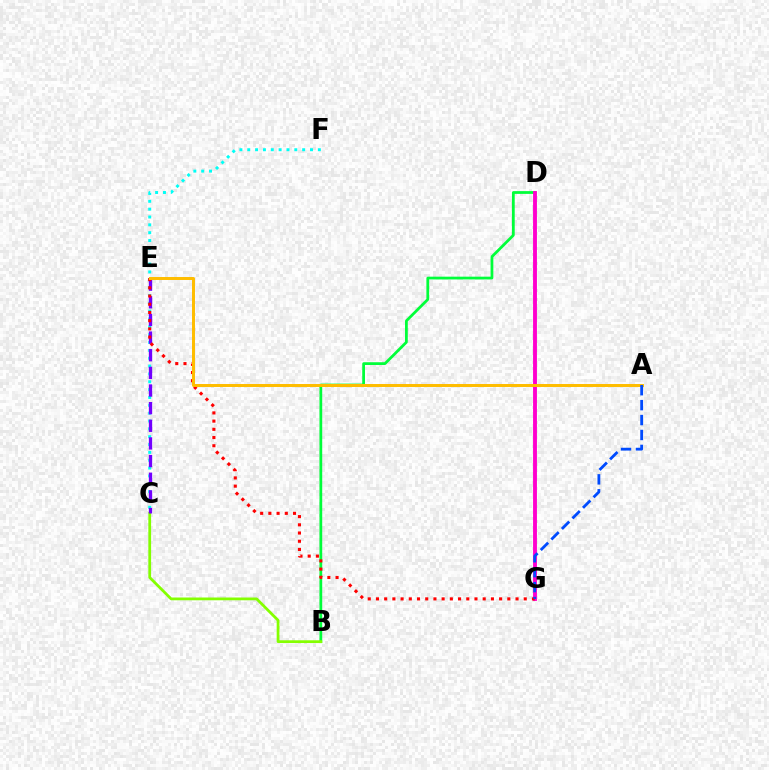{('B', 'D'): [{'color': '#00ff39', 'line_style': 'solid', 'thickness': 1.99}], ('C', 'F'): [{'color': '#00fff6', 'line_style': 'dotted', 'thickness': 2.13}], ('D', 'G'): [{'color': '#ff00cf', 'line_style': 'solid', 'thickness': 2.79}], ('B', 'C'): [{'color': '#84ff00', 'line_style': 'solid', 'thickness': 1.99}], ('C', 'E'): [{'color': '#7200ff', 'line_style': 'dashed', 'thickness': 2.4}], ('E', 'G'): [{'color': '#ff0000', 'line_style': 'dotted', 'thickness': 2.23}], ('A', 'E'): [{'color': '#ffbd00', 'line_style': 'solid', 'thickness': 2.14}], ('A', 'G'): [{'color': '#004bff', 'line_style': 'dashed', 'thickness': 2.03}]}